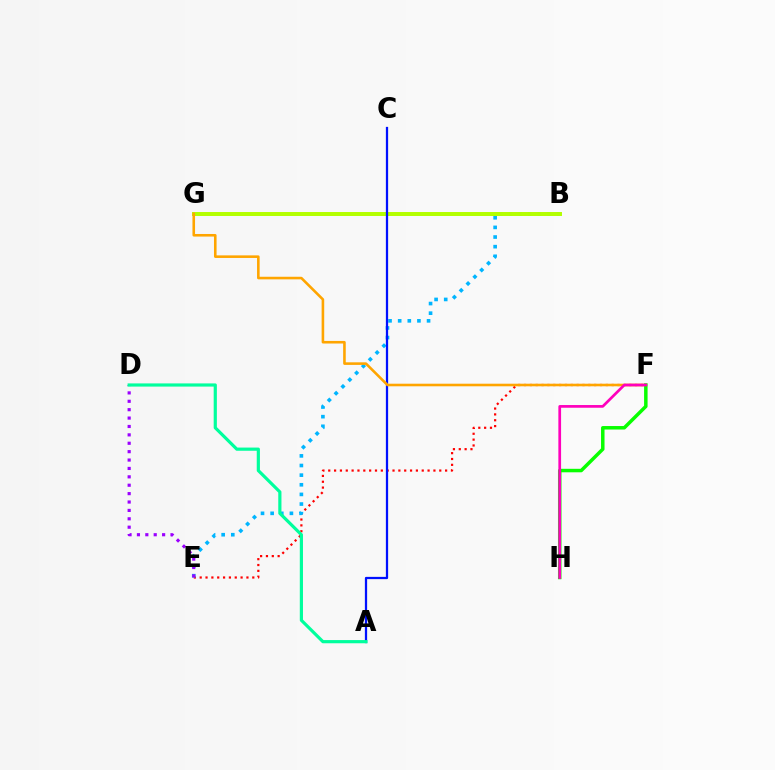{('E', 'F'): [{'color': '#ff0000', 'line_style': 'dotted', 'thickness': 1.59}], ('B', 'E'): [{'color': '#00b5ff', 'line_style': 'dotted', 'thickness': 2.62}], ('B', 'G'): [{'color': '#b3ff00', 'line_style': 'solid', 'thickness': 2.85}], ('D', 'E'): [{'color': '#9b00ff', 'line_style': 'dotted', 'thickness': 2.28}], ('A', 'C'): [{'color': '#0010ff', 'line_style': 'solid', 'thickness': 1.62}], ('F', 'G'): [{'color': '#ffa500', 'line_style': 'solid', 'thickness': 1.86}], ('F', 'H'): [{'color': '#08ff00', 'line_style': 'solid', 'thickness': 2.51}, {'color': '#ff00bd', 'line_style': 'solid', 'thickness': 1.95}], ('A', 'D'): [{'color': '#00ff9d', 'line_style': 'solid', 'thickness': 2.29}]}